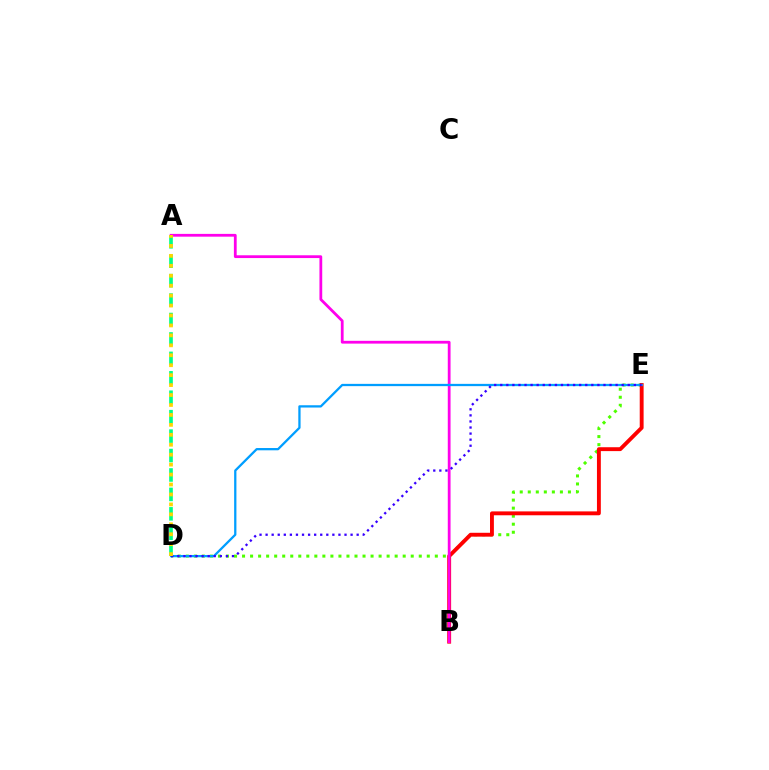{('D', 'E'): [{'color': '#4fff00', 'line_style': 'dotted', 'thickness': 2.18}, {'color': '#009eff', 'line_style': 'solid', 'thickness': 1.64}, {'color': '#3700ff', 'line_style': 'dotted', 'thickness': 1.65}], ('B', 'E'): [{'color': '#ff0000', 'line_style': 'solid', 'thickness': 2.79}], ('A', 'B'): [{'color': '#ff00ed', 'line_style': 'solid', 'thickness': 2.0}], ('A', 'D'): [{'color': '#00ff86', 'line_style': 'dashed', 'thickness': 2.64}, {'color': '#ffd500', 'line_style': 'dotted', 'thickness': 2.7}]}